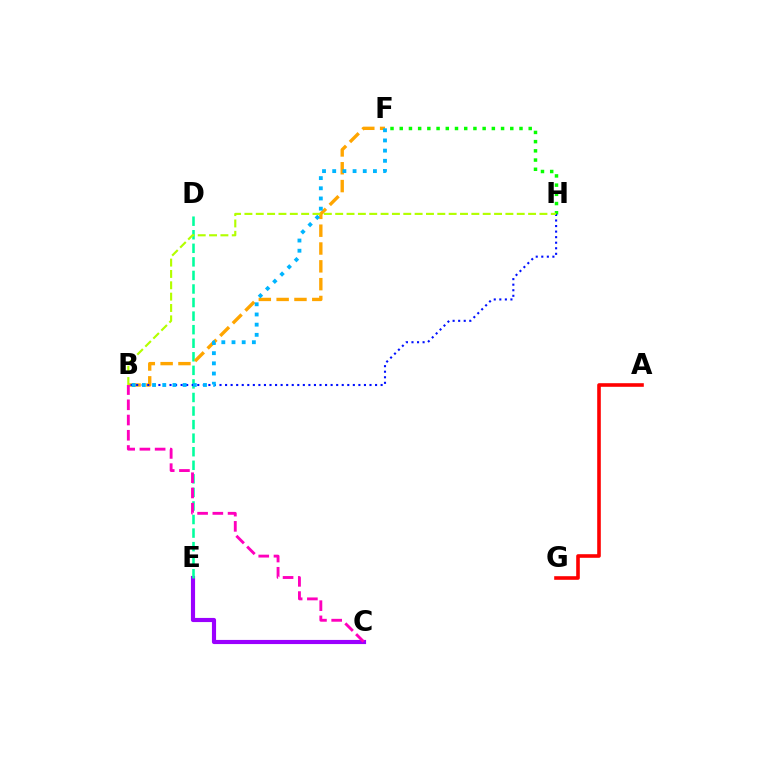{('A', 'G'): [{'color': '#ff0000', 'line_style': 'solid', 'thickness': 2.6}], ('C', 'E'): [{'color': '#9b00ff', 'line_style': 'solid', 'thickness': 2.98}], ('F', 'H'): [{'color': '#08ff00', 'line_style': 'dotted', 'thickness': 2.5}], ('D', 'E'): [{'color': '#00ff9d', 'line_style': 'dashed', 'thickness': 1.84}], ('B', 'F'): [{'color': '#ffa500', 'line_style': 'dashed', 'thickness': 2.42}, {'color': '#00b5ff', 'line_style': 'dotted', 'thickness': 2.77}], ('B', 'H'): [{'color': '#0010ff', 'line_style': 'dotted', 'thickness': 1.51}, {'color': '#b3ff00', 'line_style': 'dashed', 'thickness': 1.54}], ('B', 'C'): [{'color': '#ff00bd', 'line_style': 'dashed', 'thickness': 2.07}]}